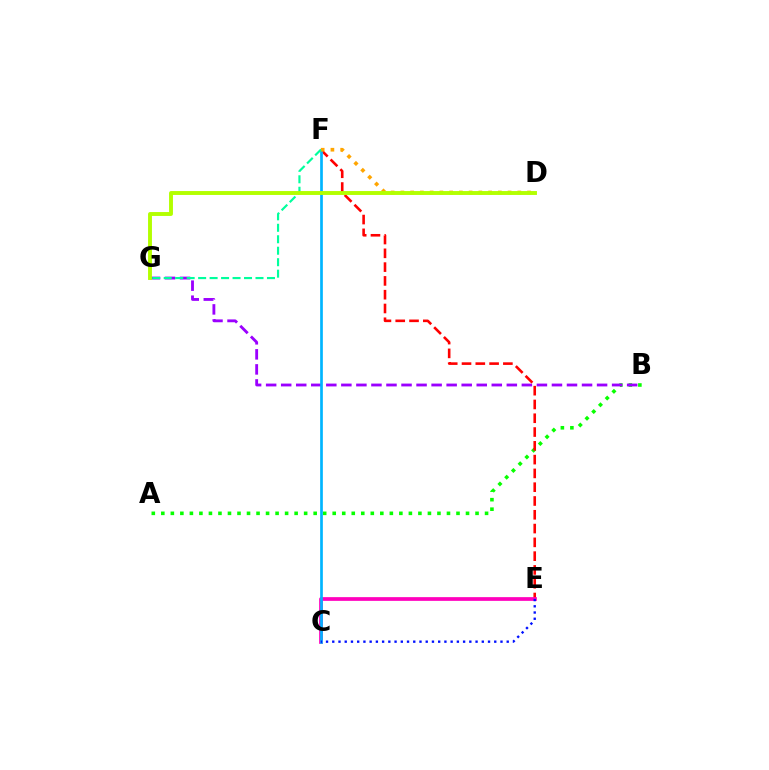{('A', 'B'): [{'color': '#08ff00', 'line_style': 'dotted', 'thickness': 2.59}], ('B', 'G'): [{'color': '#9b00ff', 'line_style': 'dashed', 'thickness': 2.04}], ('E', 'F'): [{'color': '#ff0000', 'line_style': 'dashed', 'thickness': 1.87}], ('C', 'E'): [{'color': '#ff00bd', 'line_style': 'solid', 'thickness': 2.68}, {'color': '#0010ff', 'line_style': 'dotted', 'thickness': 1.69}], ('C', 'F'): [{'color': '#00b5ff', 'line_style': 'solid', 'thickness': 1.94}], ('D', 'F'): [{'color': '#ffa500', 'line_style': 'dotted', 'thickness': 2.65}], ('F', 'G'): [{'color': '#00ff9d', 'line_style': 'dashed', 'thickness': 1.56}], ('D', 'G'): [{'color': '#b3ff00', 'line_style': 'solid', 'thickness': 2.81}]}